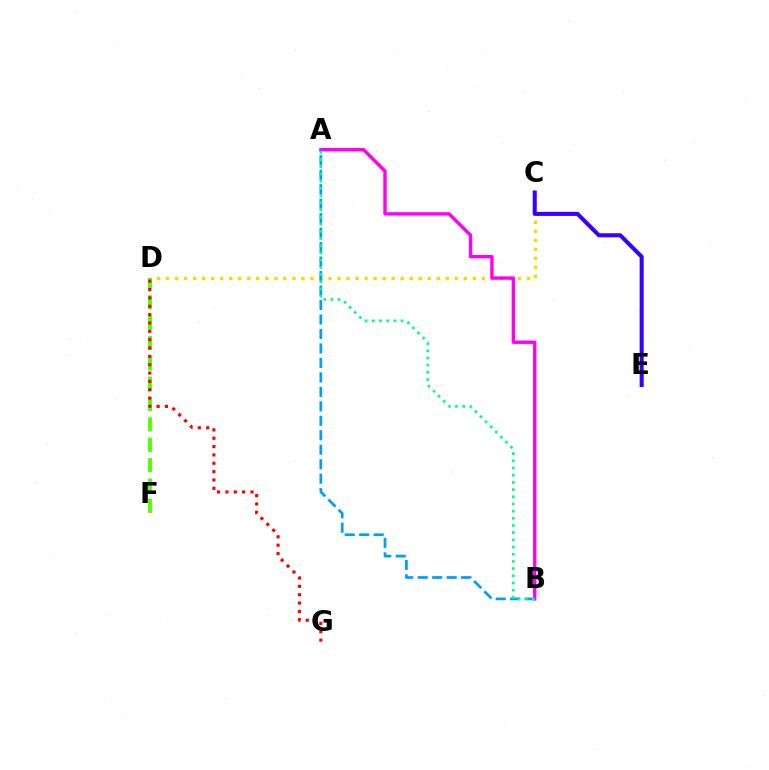{('C', 'D'): [{'color': '#ffd500', 'line_style': 'dotted', 'thickness': 2.45}], ('D', 'F'): [{'color': '#4fff00', 'line_style': 'dashed', 'thickness': 2.77}], ('C', 'E'): [{'color': '#3700ff', 'line_style': 'solid', 'thickness': 2.92}], ('A', 'B'): [{'color': '#ff00ed', 'line_style': 'solid', 'thickness': 2.44}, {'color': '#009eff', 'line_style': 'dashed', 'thickness': 1.97}, {'color': '#00ff86', 'line_style': 'dotted', 'thickness': 1.95}], ('D', 'G'): [{'color': '#ff0000', 'line_style': 'dotted', 'thickness': 2.27}]}